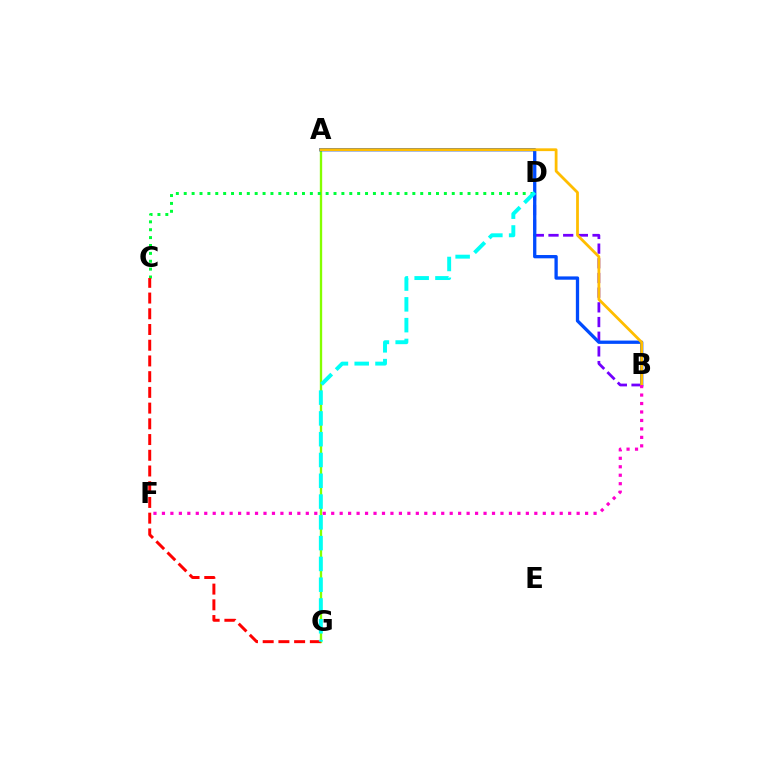{('A', 'G'): [{'color': '#84ff00', 'line_style': 'solid', 'thickness': 1.69}], ('C', 'D'): [{'color': '#00ff39', 'line_style': 'dotted', 'thickness': 2.14}], ('B', 'D'): [{'color': '#7200ff', 'line_style': 'dashed', 'thickness': 1.99}], ('A', 'B'): [{'color': '#004bff', 'line_style': 'solid', 'thickness': 2.37}, {'color': '#ffbd00', 'line_style': 'solid', 'thickness': 2.0}], ('C', 'G'): [{'color': '#ff0000', 'line_style': 'dashed', 'thickness': 2.14}], ('B', 'F'): [{'color': '#ff00cf', 'line_style': 'dotted', 'thickness': 2.3}], ('D', 'G'): [{'color': '#00fff6', 'line_style': 'dashed', 'thickness': 2.82}]}